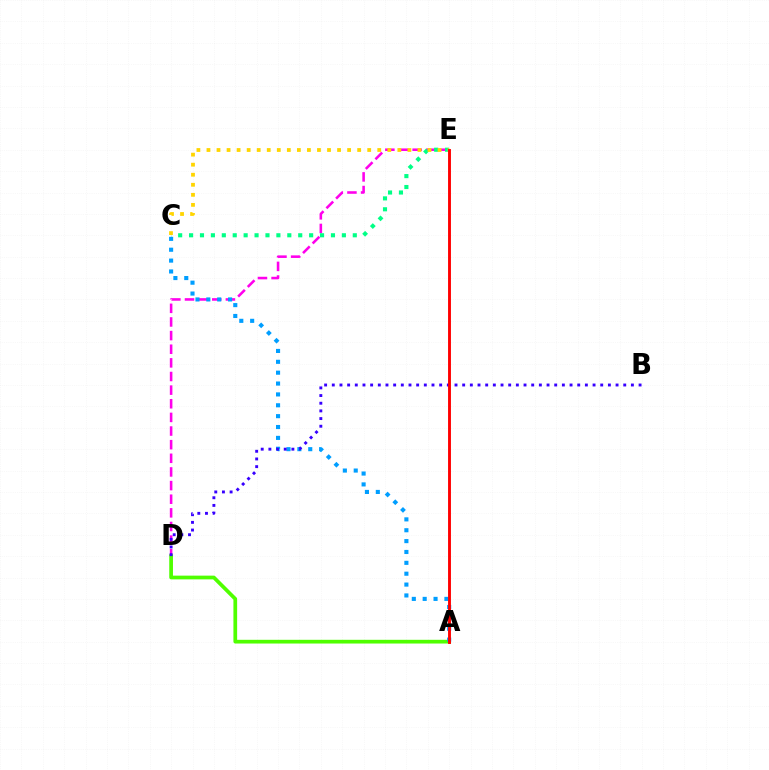{('D', 'E'): [{'color': '#ff00ed', 'line_style': 'dashed', 'thickness': 1.85}], ('C', 'E'): [{'color': '#00ff86', 'line_style': 'dotted', 'thickness': 2.97}, {'color': '#ffd500', 'line_style': 'dotted', 'thickness': 2.73}], ('A', 'D'): [{'color': '#4fff00', 'line_style': 'solid', 'thickness': 2.68}], ('A', 'C'): [{'color': '#009eff', 'line_style': 'dotted', 'thickness': 2.95}], ('B', 'D'): [{'color': '#3700ff', 'line_style': 'dotted', 'thickness': 2.08}], ('A', 'E'): [{'color': '#ff0000', 'line_style': 'solid', 'thickness': 2.08}]}